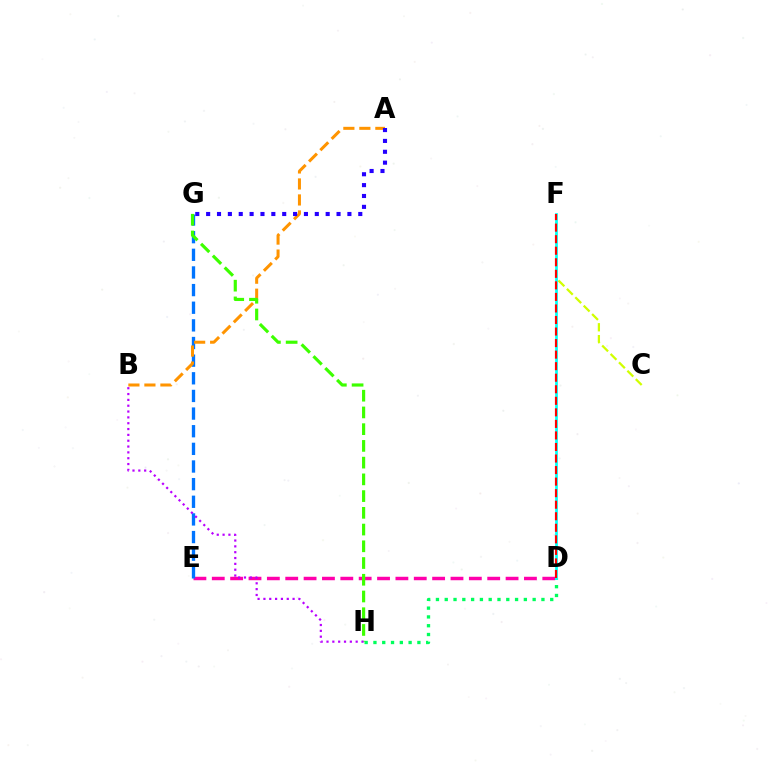{('C', 'F'): [{'color': '#d1ff00', 'line_style': 'dashed', 'thickness': 1.61}], ('D', 'E'): [{'color': '#ff00ac', 'line_style': 'dashed', 'thickness': 2.49}], ('E', 'G'): [{'color': '#0074ff', 'line_style': 'dashed', 'thickness': 2.4}], ('A', 'B'): [{'color': '#ff9400', 'line_style': 'dashed', 'thickness': 2.17}], ('D', 'H'): [{'color': '#00ff5c', 'line_style': 'dotted', 'thickness': 2.39}], ('D', 'F'): [{'color': '#00fff6', 'line_style': 'solid', 'thickness': 1.96}, {'color': '#ff0000', 'line_style': 'dashed', 'thickness': 1.57}], ('A', 'G'): [{'color': '#2500ff', 'line_style': 'dotted', 'thickness': 2.95}], ('G', 'H'): [{'color': '#3dff00', 'line_style': 'dashed', 'thickness': 2.27}], ('B', 'H'): [{'color': '#b900ff', 'line_style': 'dotted', 'thickness': 1.58}]}